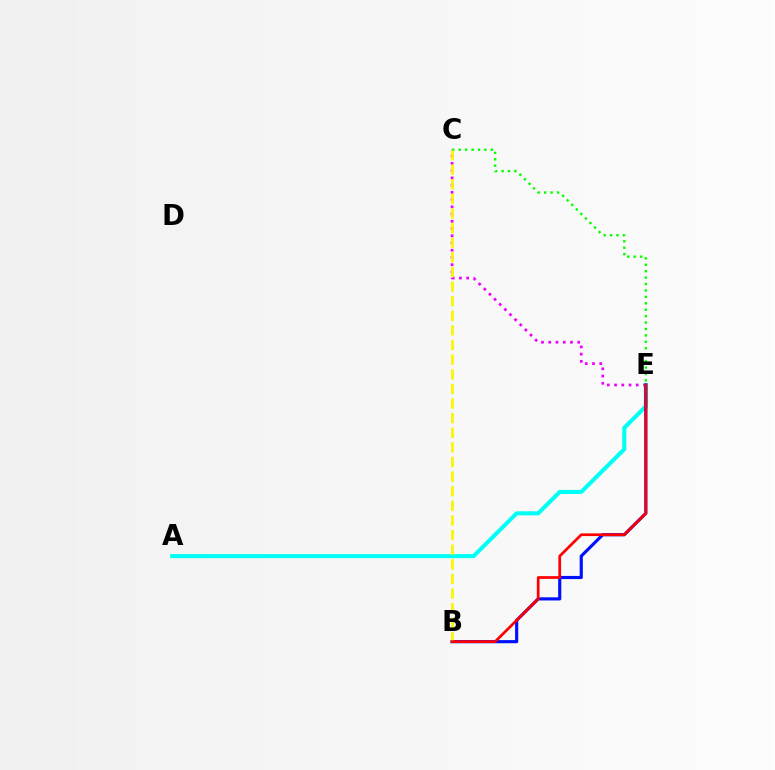{('C', 'E'): [{'color': '#ee00ff', 'line_style': 'dotted', 'thickness': 1.97}, {'color': '#08ff00', 'line_style': 'dotted', 'thickness': 1.75}], ('A', 'E'): [{'color': '#00fff6', 'line_style': 'solid', 'thickness': 2.93}], ('B', 'E'): [{'color': '#0010ff', 'line_style': 'solid', 'thickness': 2.27}, {'color': '#ff0000', 'line_style': 'solid', 'thickness': 1.96}], ('B', 'C'): [{'color': '#fcf500', 'line_style': 'dashed', 'thickness': 1.99}]}